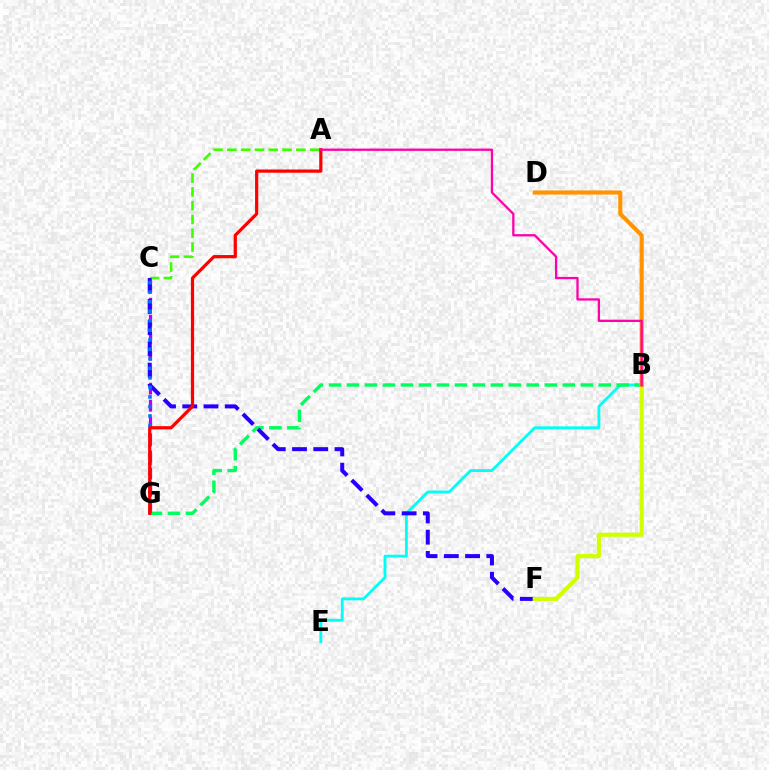{('B', 'E'): [{'color': '#00fff6', 'line_style': 'solid', 'thickness': 2.05}], ('C', 'G'): [{'color': '#b900ff', 'line_style': 'dashed', 'thickness': 2.31}, {'color': '#0074ff', 'line_style': 'dotted', 'thickness': 2.59}], ('A', 'C'): [{'color': '#3dff00', 'line_style': 'dashed', 'thickness': 1.87}], ('B', 'G'): [{'color': '#00ff5c', 'line_style': 'dashed', 'thickness': 2.44}], ('C', 'F'): [{'color': '#2500ff', 'line_style': 'dashed', 'thickness': 2.89}], ('B', 'F'): [{'color': '#d1ff00', 'line_style': 'solid', 'thickness': 2.98}], ('B', 'D'): [{'color': '#ff9400', 'line_style': 'solid', 'thickness': 2.97}], ('A', 'G'): [{'color': '#ff0000', 'line_style': 'solid', 'thickness': 2.31}], ('A', 'B'): [{'color': '#ff00ac', 'line_style': 'solid', 'thickness': 1.66}]}